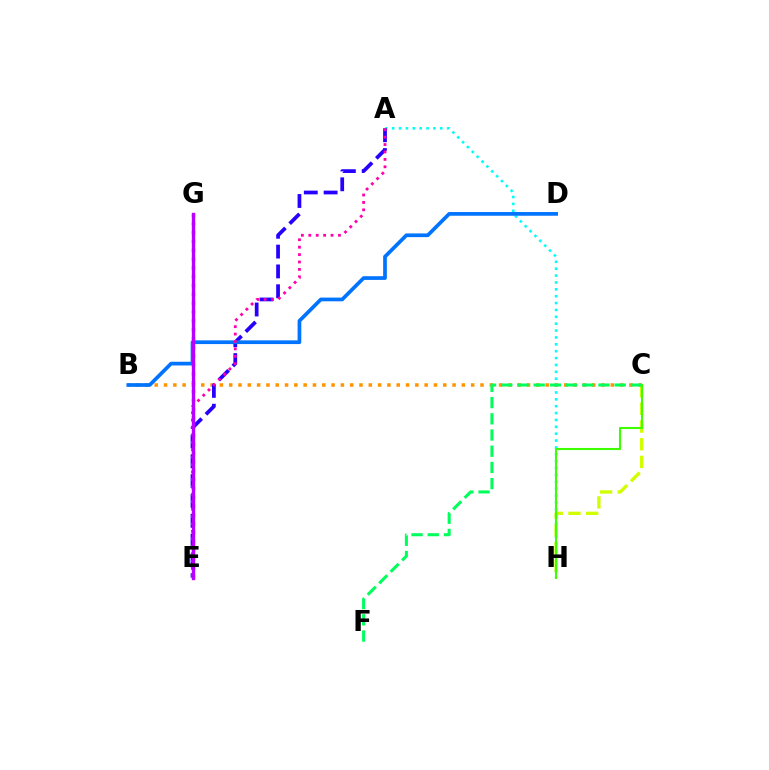{('E', 'G'): [{'color': '#ff0000', 'line_style': 'dotted', 'thickness': 2.4}, {'color': '#b900ff', 'line_style': 'solid', 'thickness': 2.42}], ('A', 'H'): [{'color': '#00fff6', 'line_style': 'dotted', 'thickness': 1.87}], ('C', 'H'): [{'color': '#d1ff00', 'line_style': 'dashed', 'thickness': 2.4}, {'color': '#3dff00', 'line_style': 'solid', 'thickness': 1.51}], ('B', 'C'): [{'color': '#ff9400', 'line_style': 'dotted', 'thickness': 2.53}], ('A', 'E'): [{'color': '#2500ff', 'line_style': 'dashed', 'thickness': 2.69}, {'color': '#ff00ac', 'line_style': 'dotted', 'thickness': 2.01}], ('B', 'D'): [{'color': '#0074ff', 'line_style': 'solid', 'thickness': 2.67}], ('C', 'F'): [{'color': '#00ff5c', 'line_style': 'dashed', 'thickness': 2.2}]}